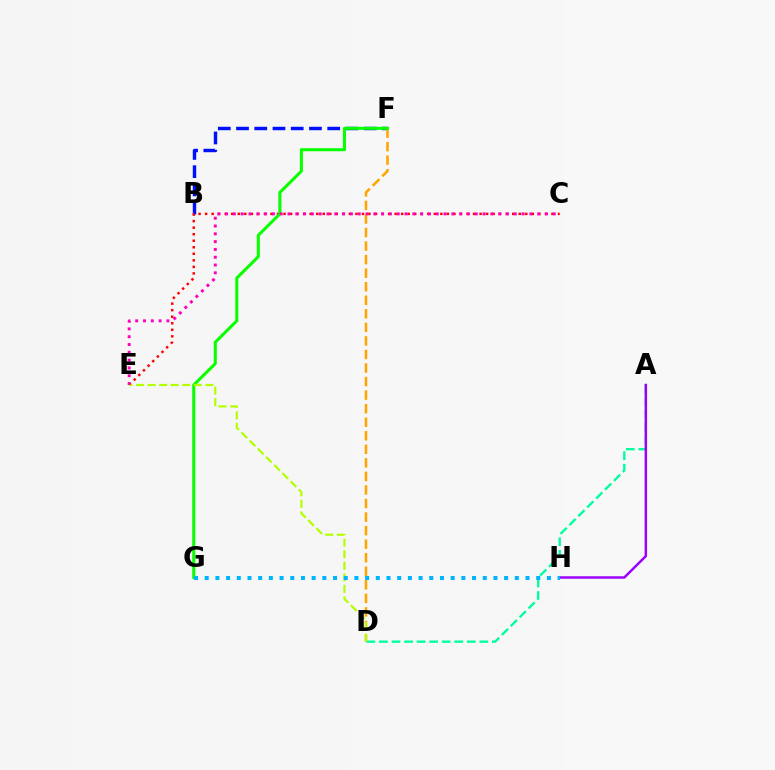{('B', 'F'): [{'color': '#0010ff', 'line_style': 'dashed', 'thickness': 2.48}], ('C', 'E'): [{'color': '#ff0000', 'line_style': 'dotted', 'thickness': 1.78}, {'color': '#ff00bd', 'line_style': 'dotted', 'thickness': 2.12}], ('D', 'F'): [{'color': '#ffa500', 'line_style': 'dashed', 'thickness': 1.84}], ('F', 'G'): [{'color': '#08ff00', 'line_style': 'solid', 'thickness': 2.19}], ('A', 'D'): [{'color': '#00ff9d', 'line_style': 'dashed', 'thickness': 1.7}], ('A', 'H'): [{'color': '#9b00ff', 'line_style': 'solid', 'thickness': 1.79}], ('D', 'E'): [{'color': '#b3ff00', 'line_style': 'dashed', 'thickness': 1.57}], ('G', 'H'): [{'color': '#00b5ff', 'line_style': 'dotted', 'thickness': 2.91}]}